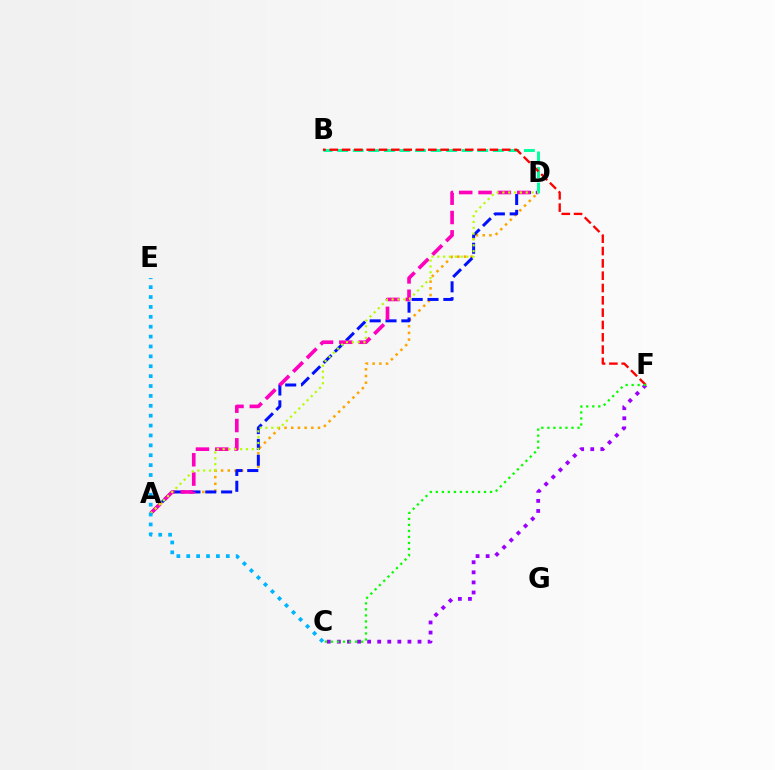{('A', 'D'): [{'color': '#ffa500', 'line_style': 'dotted', 'thickness': 1.82}, {'color': '#0010ff', 'line_style': 'dashed', 'thickness': 2.15}, {'color': '#ff00bd', 'line_style': 'dashed', 'thickness': 2.63}, {'color': '#b3ff00', 'line_style': 'dotted', 'thickness': 1.59}], ('B', 'D'): [{'color': '#00ff9d', 'line_style': 'dashed', 'thickness': 2.11}], ('C', 'F'): [{'color': '#9b00ff', 'line_style': 'dotted', 'thickness': 2.74}, {'color': '#08ff00', 'line_style': 'dotted', 'thickness': 1.64}], ('B', 'F'): [{'color': '#ff0000', 'line_style': 'dashed', 'thickness': 1.67}], ('C', 'E'): [{'color': '#00b5ff', 'line_style': 'dotted', 'thickness': 2.69}]}